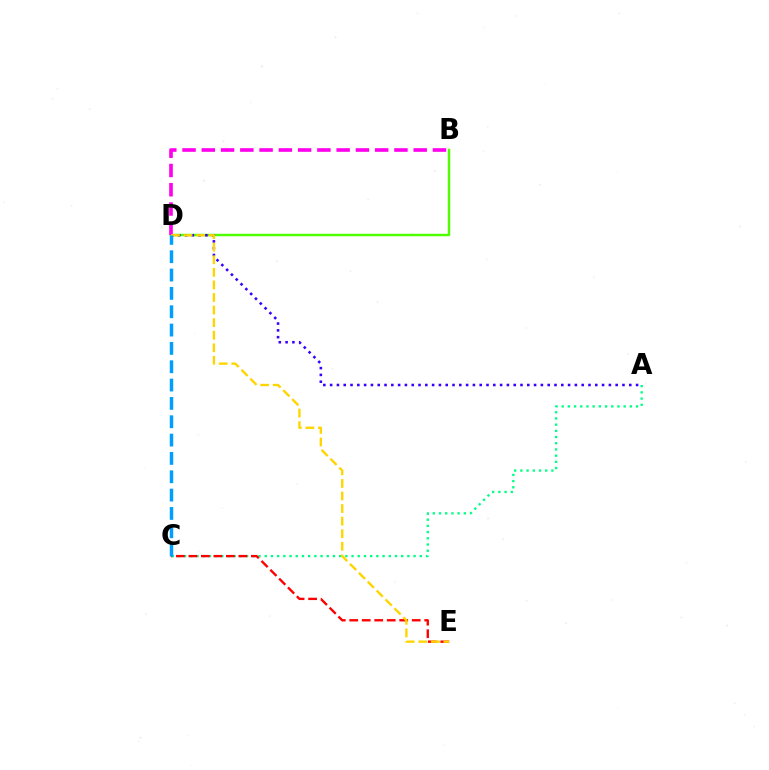{('B', 'D'): [{'color': '#4fff00', 'line_style': 'solid', 'thickness': 1.77}, {'color': '#ff00ed', 'line_style': 'dashed', 'thickness': 2.62}], ('A', 'D'): [{'color': '#3700ff', 'line_style': 'dotted', 'thickness': 1.85}], ('A', 'C'): [{'color': '#00ff86', 'line_style': 'dotted', 'thickness': 1.68}], ('C', 'E'): [{'color': '#ff0000', 'line_style': 'dashed', 'thickness': 1.7}], ('D', 'E'): [{'color': '#ffd500', 'line_style': 'dashed', 'thickness': 1.71}], ('C', 'D'): [{'color': '#009eff', 'line_style': 'dashed', 'thickness': 2.49}]}